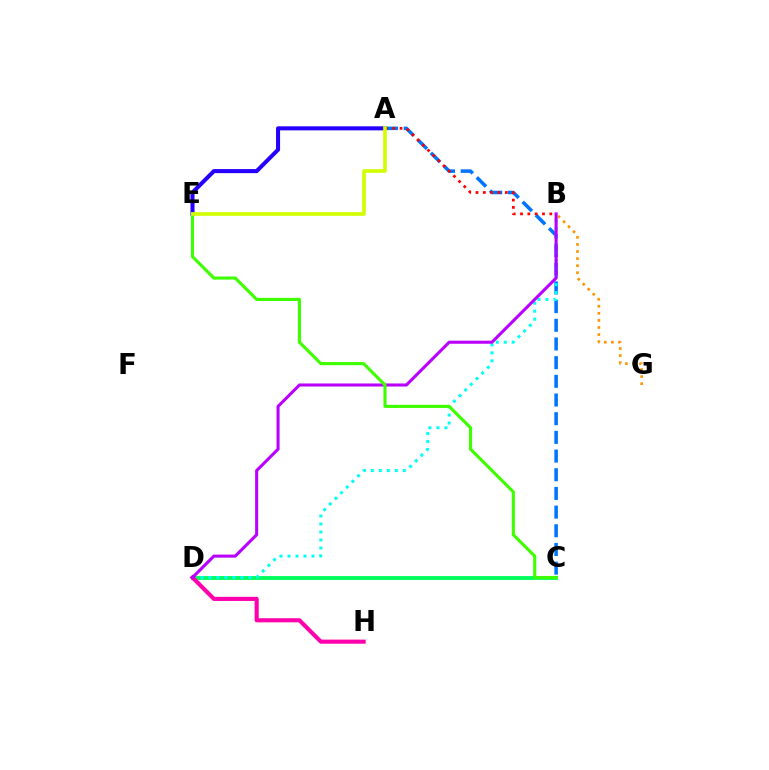{('B', 'G'): [{'color': '#ff9400', 'line_style': 'dotted', 'thickness': 1.92}], ('A', 'C'): [{'color': '#0074ff', 'line_style': 'dashed', 'thickness': 2.54}], ('C', 'D'): [{'color': '#00ff5c', 'line_style': 'solid', 'thickness': 2.77}], ('B', 'D'): [{'color': '#00fff6', 'line_style': 'dotted', 'thickness': 2.17}, {'color': '#b900ff', 'line_style': 'solid', 'thickness': 2.21}], ('D', 'H'): [{'color': '#ff00ac', 'line_style': 'solid', 'thickness': 2.96}], ('A', 'B'): [{'color': '#ff0000', 'line_style': 'dotted', 'thickness': 1.99}], ('A', 'E'): [{'color': '#2500ff', 'line_style': 'solid', 'thickness': 2.92}, {'color': '#d1ff00', 'line_style': 'solid', 'thickness': 2.63}], ('C', 'E'): [{'color': '#3dff00', 'line_style': 'solid', 'thickness': 2.24}]}